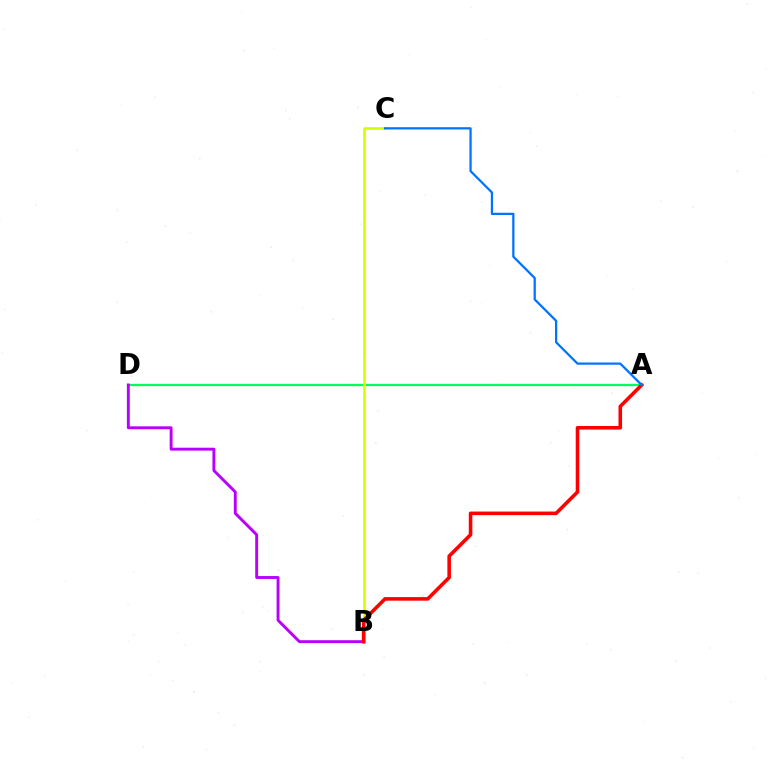{('A', 'D'): [{'color': '#00ff5c', 'line_style': 'solid', 'thickness': 1.63}], ('B', 'C'): [{'color': '#d1ff00', 'line_style': 'solid', 'thickness': 1.91}], ('B', 'D'): [{'color': '#b900ff', 'line_style': 'solid', 'thickness': 2.09}], ('A', 'B'): [{'color': '#ff0000', 'line_style': 'solid', 'thickness': 2.57}], ('A', 'C'): [{'color': '#0074ff', 'line_style': 'solid', 'thickness': 1.62}]}